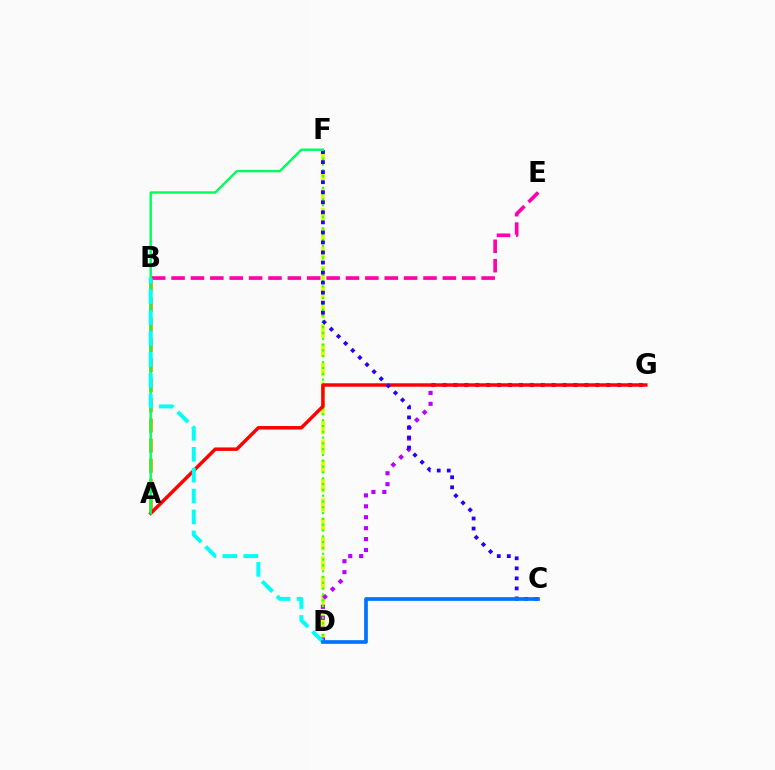{('A', 'B'): [{'color': '#ff9400', 'line_style': 'dashed', 'thickness': 2.73}], ('D', 'F'): [{'color': '#d1ff00', 'line_style': 'dashed', 'thickness': 2.63}, {'color': '#3dff00', 'line_style': 'dotted', 'thickness': 1.58}], ('D', 'G'): [{'color': '#b900ff', 'line_style': 'dotted', 'thickness': 2.97}], ('A', 'G'): [{'color': '#ff0000', 'line_style': 'solid', 'thickness': 2.49}], ('B', 'E'): [{'color': '#ff00ac', 'line_style': 'dashed', 'thickness': 2.63}], ('C', 'F'): [{'color': '#2500ff', 'line_style': 'dotted', 'thickness': 2.73}], ('A', 'F'): [{'color': '#00ff5c', 'line_style': 'solid', 'thickness': 1.74}], ('B', 'D'): [{'color': '#00fff6', 'line_style': 'dashed', 'thickness': 2.84}], ('C', 'D'): [{'color': '#0074ff', 'line_style': 'solid', 'thickness': 2.66}]}